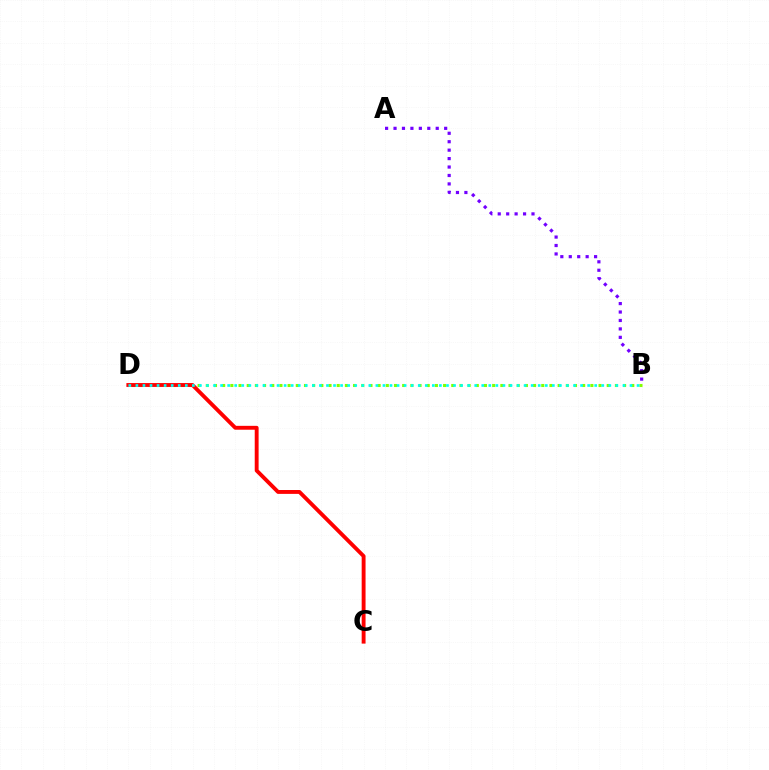{('B', 'D'): [{'color': '#84ff00', 'line_style': 'dotted', 'thickness': 2.22}, {'color': '#00fff6', 'line_style': 'dotted', 'thickness': 1.92}], ('C', 'D'): [{'color': '#ff0000', 'line_style': 'solid', 'thickness': 2.79}], ('A', 'B'): [{'color': '#7200ff', 'line_style': 'dotted', 'thickness': 2.29}]}